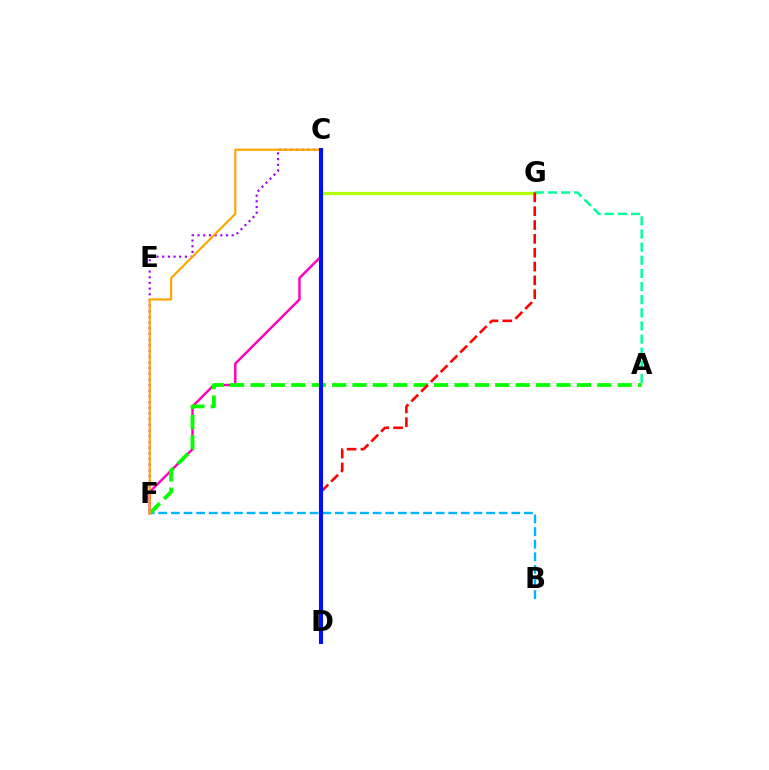{('C', 'F'): [{'color': '#9b00ff', 'line_style': 'dotted', 'thickness': 1.54}, {'color': '#ff00bd', 'line_style': 'solid', 'thickness': 1.75}, {'color': '#ffa500', 'line_style': 'solid', 'thickness': 1.56}], ('B', 'F'): [{'color': '#00b5ff', 'line_style': 'dashed', 'thickness': 1.71}], ('A', 'F'): [{'color': '#08ff00', 'line_style': 'dashed', 'thickness': 2.77}], ('C', 'G'): [{'color': '#b3ff00', 'line_style': 'solid', 'thickness': 2.32}], ('A', 'G'): [{'color': '#00ff9d', 'line_style': 'dashed', 'thickness': 1.78}], ('D', 'G'): [{'color': '#ff0000', 'line_style': 'dashed', 'thickness': 1.88}], ('C', 'D'): [{'color': '#0010ff', 'line_style': 'solid', 'thickness': 2.93}]}